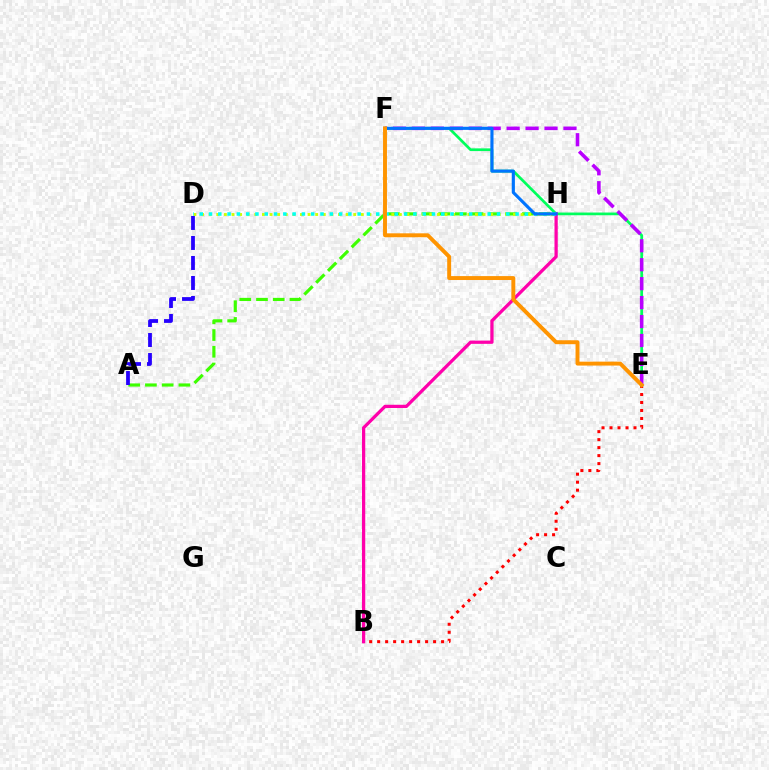{('B', 'E'): [{'color': '#ff0000', 'line_style': 'dotted', 'thickness': 2.17}], ('E', 'F'): [{'color': '#00ff5c', 'line_style': 'solid', 'thickness': 1.95}, {'color': '#b900ff', 'line_style': 'dashed', 'thickness': 2.57}, {'color': '#ff9400', 'line_style': 'solid', 'thickness': 2.83}], ('A', 'H'): [{'color': '#3dff00', 'line_style': 'dashed', 'thickness': 2.27}], ('D', 'H'): [{'color': '#d1ff00', 'line_style': 'dotted', 'thickness': 2.07}, {'color': '#00fff6', 'line_style': 'dotted', 'thickness': 2.52}], ('B', 'H'): [{'color': '#ff00ac', 'line_style': 'solid', 'thickness': 2.34}], ('A', 'D'): [{'color': '#2500ff', 'line_style': 'dashed', 'thickness': 2.72}], ('F', 'H'): [{'color': '#0074ff', 'line_style': 'solid', 'thickness': 2.25}]}